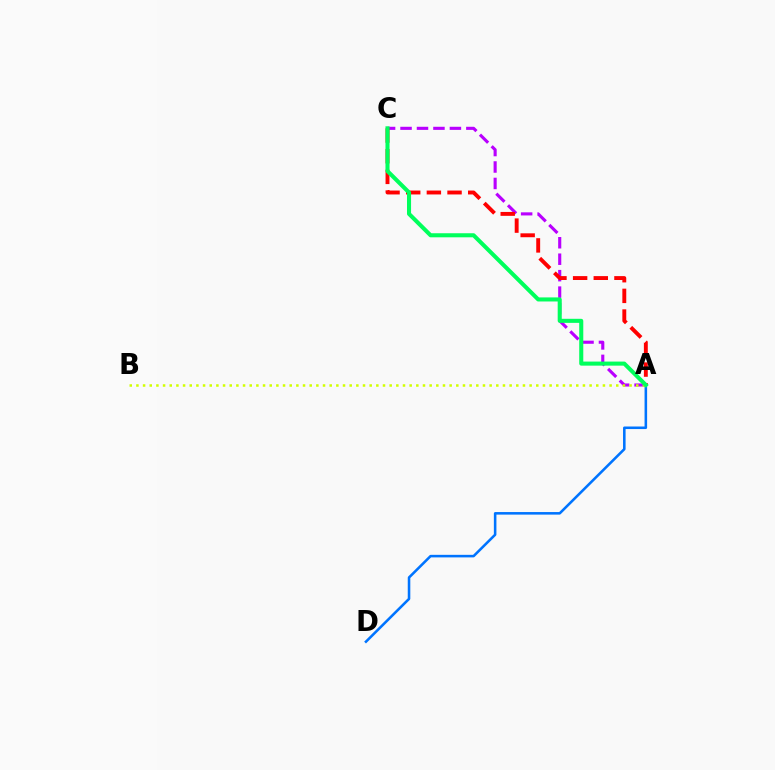{('A', 'D'): [{'color': '#0074ff', 'line_style': 'solid', 'thickness': 1.84}], ('A', 'C'): [{'color': '#b900ff', 'line_style': 'dashed', 'thickness': 2.24}, {'color': '#ff0000', 'line_style': 'dashed', 'thickness': 2.81}, {'color': '#00ff5c', 'line_style': 'solid', 'thickness': 2.93}], ('A', 'B'): [{'color': '#d1ff00', 'line_style': 'dotted', 'thickness': 1.81}]}